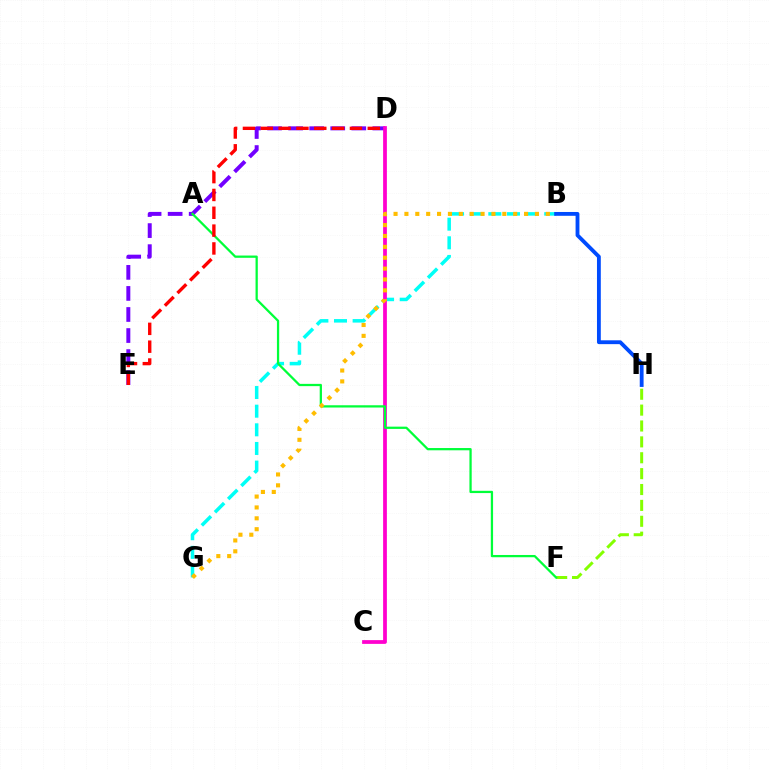{('B', 'G'): [{'color': '#00fff6', 'line_style': 'dashed', 'thickness': 2.53}, {'color': '#ffbd00', 'line_style': 'dotted', 'thickness': 2.96}], ('D', 'E'): [{'color': '#7200ff', 'line_style': 'dashed', 'thickness': 2.86}, {'color': '#ff0000', 'line_style': 'dashed', 'thickness': 2.42}], ('F', 'H'): [{'color': '#84ff00', 'line_style': 'dashed', 'thickness': 2.16}], ('C', 'D'): [{'color': '#ff00cf', 'line_style': 'solid', 'thickness': 2.71}], ('B', 'H'): [{'color': '#004bff', 'line_style': 'solid', 'thickness': 2.76}], ('A', 'F'): [{'color': '#00ff39', 'line_style': 'solid', 'thickness': 1.63}]}